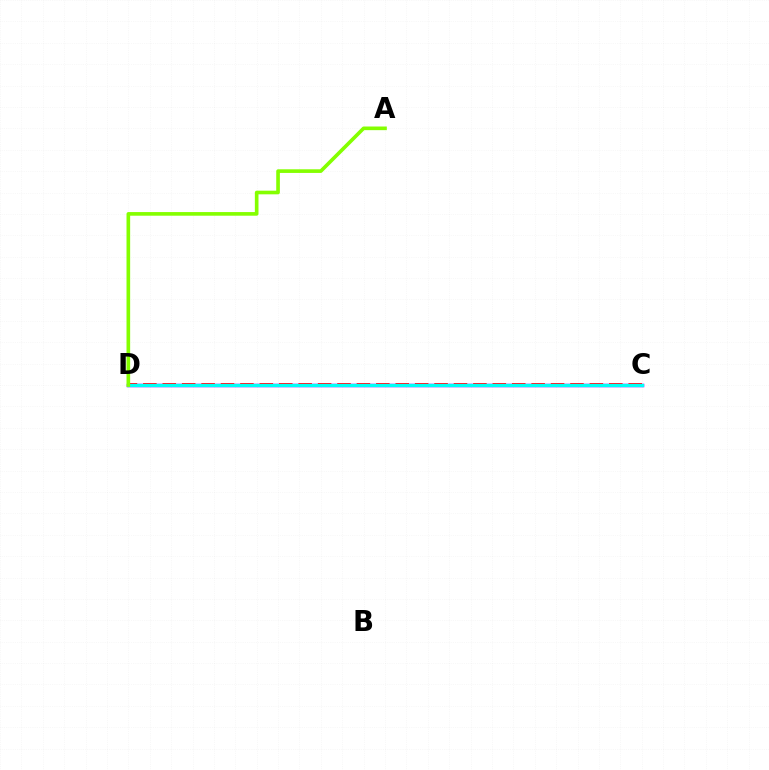{('C', 'D'): [{'color': '#7200ff', 'line_style': 'solid', 'thickness': 2.51}, {'color': '#ff0000', 'line_style': 'dashed', 'thickness': 2.64}, {'color': '#00fff6', 'line_style': 'solid', 'thickness': 2.26}], ('A', 'D'): [{'color': '#84ff00', 'line_style': 'solid', 'thickness': 2.62}]}